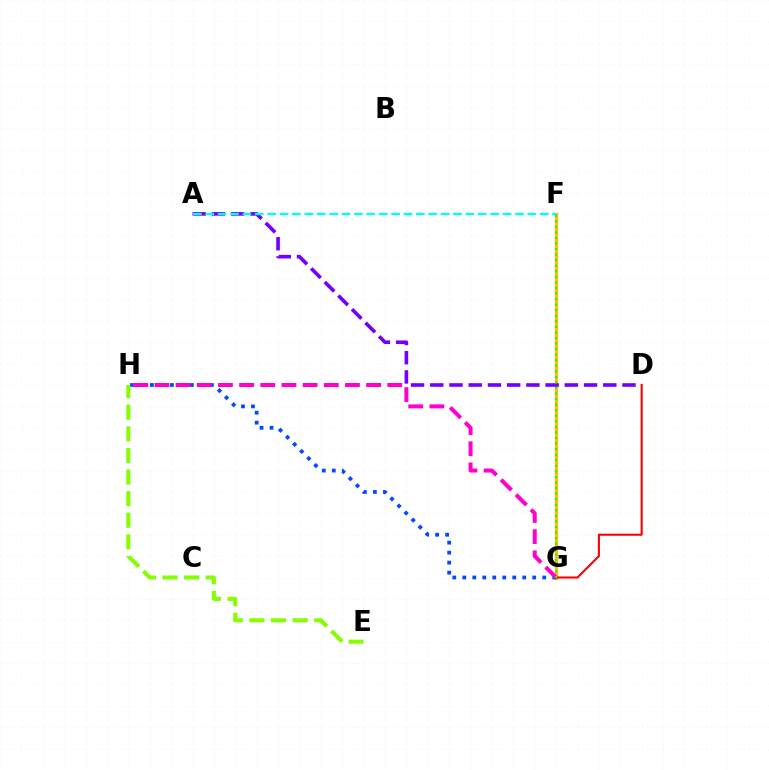{('F', 'G'): [{'color': '#ffbd00', 'line_style': 'solid', 'thickness': 2.37}, {'color': '#00ff39', 'line_style': 'dotted', 'thickness': 1.51}], ('G', 'H'): [{'color': '#004bff', 'line_style': 'dotted', 'thickness': 2.72}, {'color': '#ff00cf', 'line_style': 'dashed', 'thickness': 2.88}], ('E', 'H'): [{'color': '#84ff00', 'line_style': 'dashed', 'thickness': 2.94}], ('A', 'D'): [{'color': '#7200ff', 'line_style': 'dashed', 'thickness': 2.61}], ('D', 'G'): [{'color': '#ff0000', 'line_style': 'solid', 'thickness': 1.5}], ('A', 'F'): [{'color': '#00fff6', 'line_style': 'dashed', 'thickness': 1.68}]}